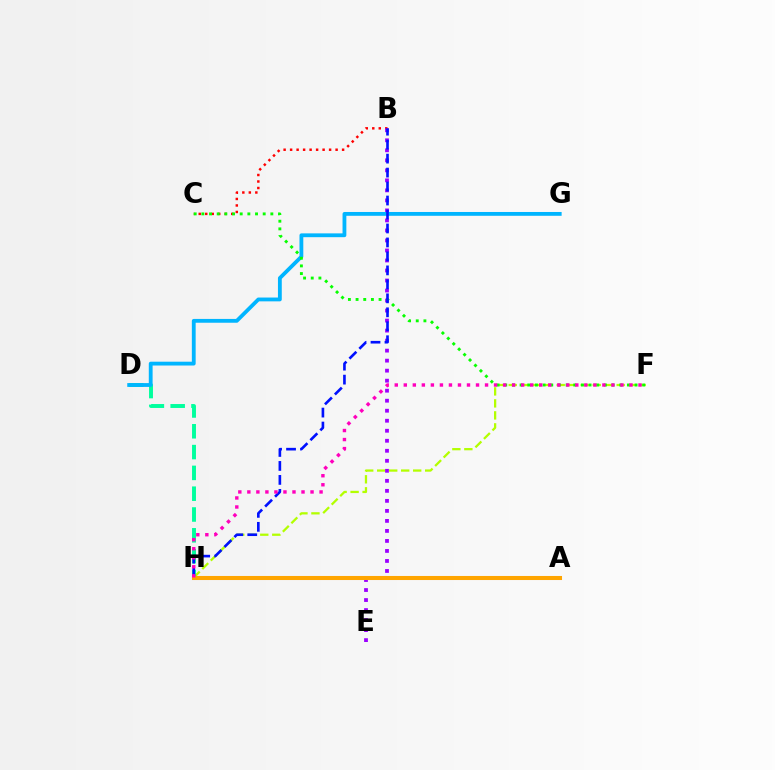{('F', 'H'): [{'color': '#b3ff00', 'line_style': 'dashed', 'thickness': 1.63}, {'color': '#ff00bd', 'line_style': 'dotted', 'thickness': 2.45}], ('D', 'H'): [{'color': '#00ff9d', 'line_style': 'dashed', 'thickness': 2.83}], ('B', 'C'): [{'color': '#ff0000', 'line_style': 'dotted', 'thickness': 1.77}], ('B', 'E'): [{'color': '#9b00ff', 'line_style': 'dotted', 'thickness': 2.72}], ('D', 'G'): [{'color': '#00b5ff', 'line_style': 'solid', 'thickness': 2.75}], ('C', 'F'): [{'color': '#08ff00', 'line_style': 'dotted', 'thickness': 2.08}], ('B', 'H'): [{'color': '#0010ff', 'line_style': 'dashed', 'thickness': 1.9}], ('A', 'H'): [{'color': '#ffa500', 'line_style': 'solid', 'thickness': 2.92}]}